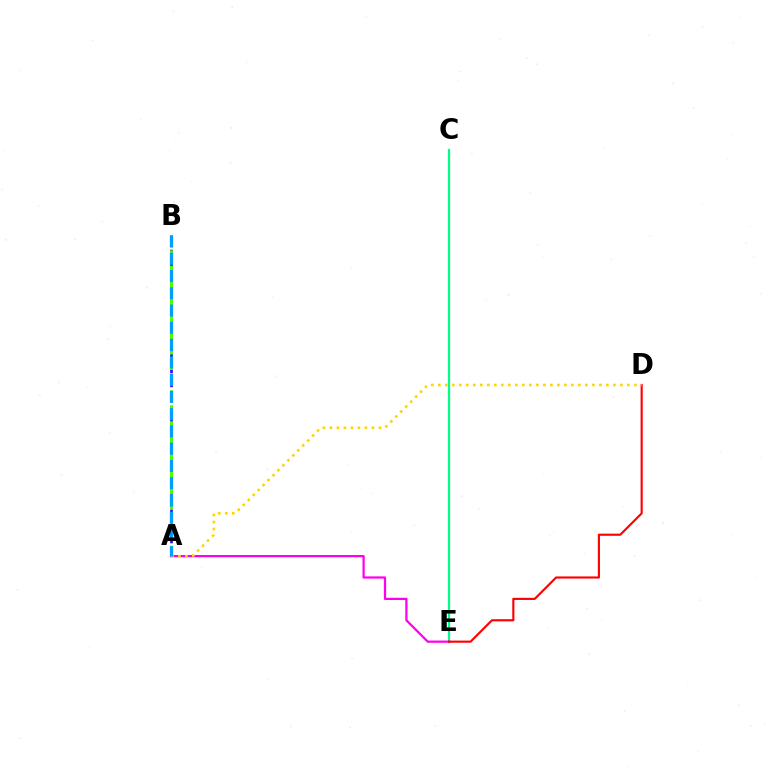{('A', 'B'): [{'color': '#3700ff', 'line_style': 'dashed', 'thickness': 1.93}, {'color': '#4fff00', 'line_style': 'dashed', 'thickness': 2.11}, {'color': '#009eff', 'line_style': 'dashed', 'thickness': 2.35}], ('C', 'E'): [{'color': '#00ff86', 'line_style': 'solid', 'thickness': 1.59}], ('A', 'E'): [{'color': '#ff00ed', 'line_style': 'solid', 'thickness': 1.61}], ('D', 'E'): [{'color': '#ff0000', 'line_style': 'solid', 'thickness': 1.54}], ('A', 'D'): [{'color': '#ffd500', 'line_style': 'dotted', 'thickness': 1.9}]}